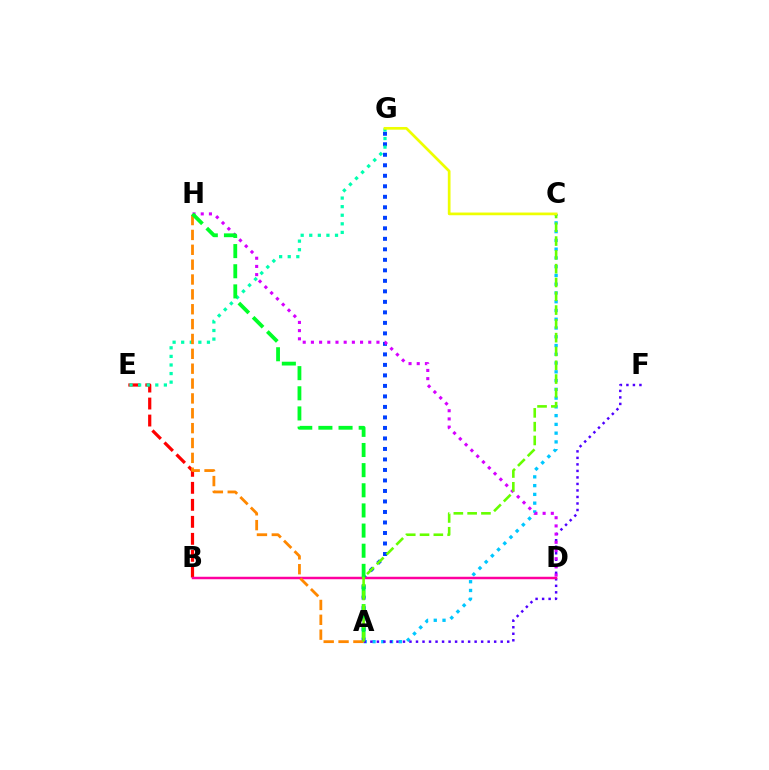{('A', 'G'): [{'color': '#003fff', 'line_style': 'dotted', 'thickness': 2.85}], ('A', 'C'): [{'color': '#00c7ff', 'line_style': 'dotted', 'thickness': 2.38}, {'color': '#66ff00', 'line_style': 'dashed', 'thickness': 1.87}], ('A', 'F'): [{'color': '#4f00ff', 'line_style': 'dotted', 'thickness': 1.77}], ('B', 'E'): [{'color': '#ff0000', 'line_style': 'dashed', 'thickness': 2.31}], ('D', 'H'): [{'color': '#d600ff', 'line_style': 'dotted', 'thickness': 2.23}], ('B', 'D'): [{'color': '#ff00a0', 'line_style': 'solid', 'thickness': 1.78}], ('E', 'G'): [{'color': '#00ffaf', 'line_style': 'dotted', 'thickness': 2.33}], ('A', 'H'): [{'color': '#ff8800', 'line_style': 'dashed', 'thickness': 2.02}, {'color': '#00ff27', 'line_style': 'dashed', 'thickness': 2.74}], ('C', 'G'): [{'color': '#eeff00', 'line_style': 'solid', 'thickness': 1.95}]}